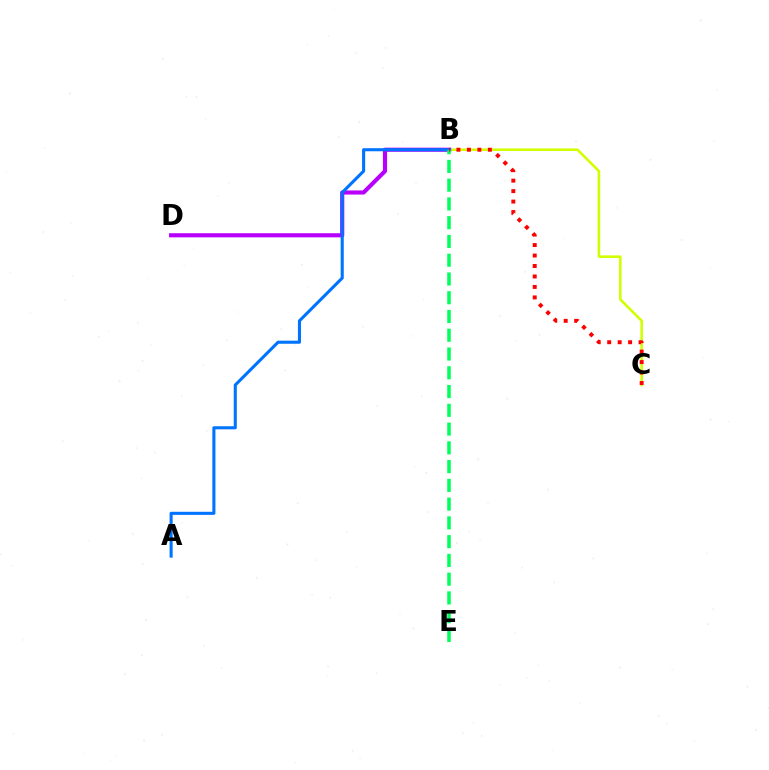{('B', 'C'): [{'color': '#d1ff00', 'line_style': 'solid', 'thickness': 1.86}, {'color': '#ff0000', 'line_style': 'dotted', 'thickness': 2.84}], ('B', 'D'): [{'color': '#b900ff', 'line_style': 'solid', 'thickness': 2.97}], ('A', 'B'): [{'color': '#0074ff', 'line_style': 'solid', 'thickness': 2.22}], ('B', 'E'): [{'color': '#00ff5c', 'line_style': 'dashed', 'thickness': 2.55}]}